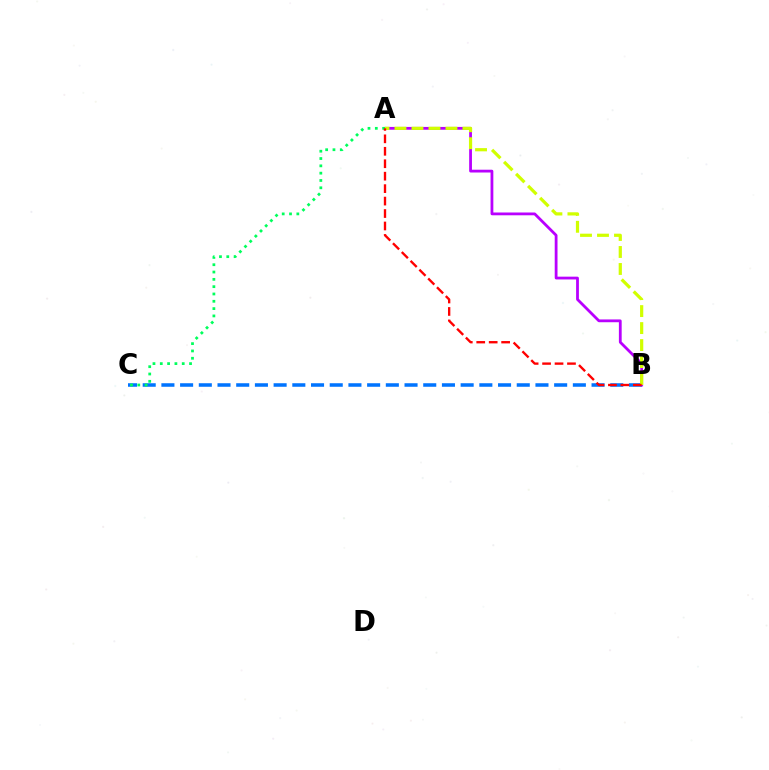{('B', 'C'): [{'color': '#0074ff', 'line_style': 'dashed', 'thickness': 2.54}], ('A', 'B'): [{'color': '#b900ff', 'line_style': 'solid', 'thickness': 2.01}, {'color': '#d1ff00', 'line_style': 'dashed', 'thickness': 2.31}, {'color': '#ff0000', 'line_style': 'dashed', 'thickness': 1.69}], ('A', 'C'): [{'color': '#00ff5c', 'line_style': 'dotted', 'thickness': 1.99}]}